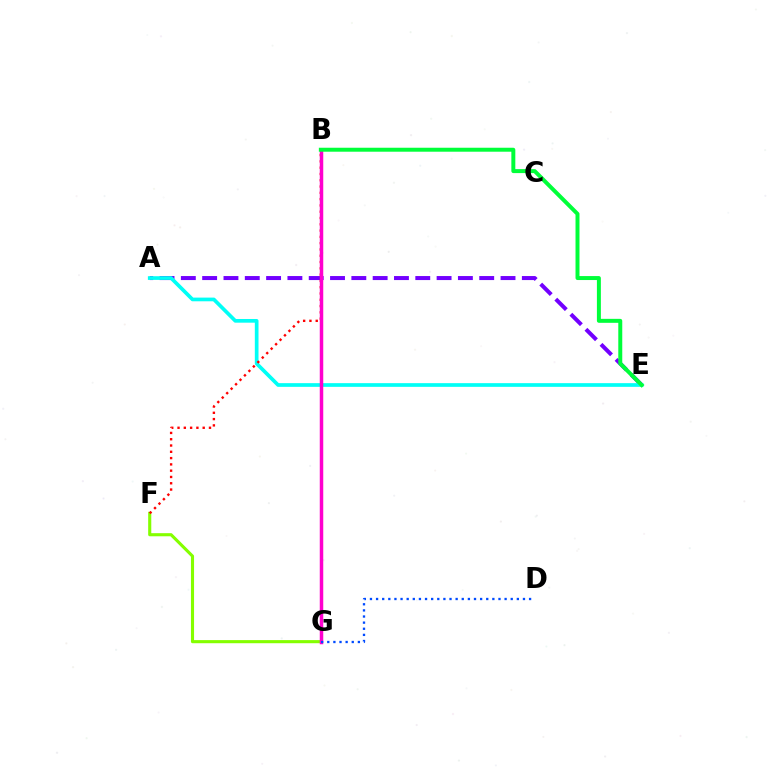{('B', 'G'): [{'color': '#ffbd00', 'line_style': 'solid', 'thickness': 1.92}, {'color': '#ff00cf', 'line_style': 'solid', 'thickness': 2.51}], ('A', 'E'): [{'color': '#7200ff', 'line_style': 'dashed', 'thickness': 2.9}, {'color': '#00fff6', 'line_style': 'solid', 'thickness': 2.65}], ('F', 'G'): [{'color': '#84ff00', 'line_style': 'solid', 'thickness': 2.24}], ('B', 'F'): [{'color': '#ff0000', 'line_style': 'dotted', 'thickness': 1.71}], ('B', 'E'): [{'color': '#00ff39', 'line_style': 'solid', 'thickness': 2.86}], ('D', 'G'): [{'color': '#004bff', 'line_style': 'dotted', 'thickness': 1.66}]}